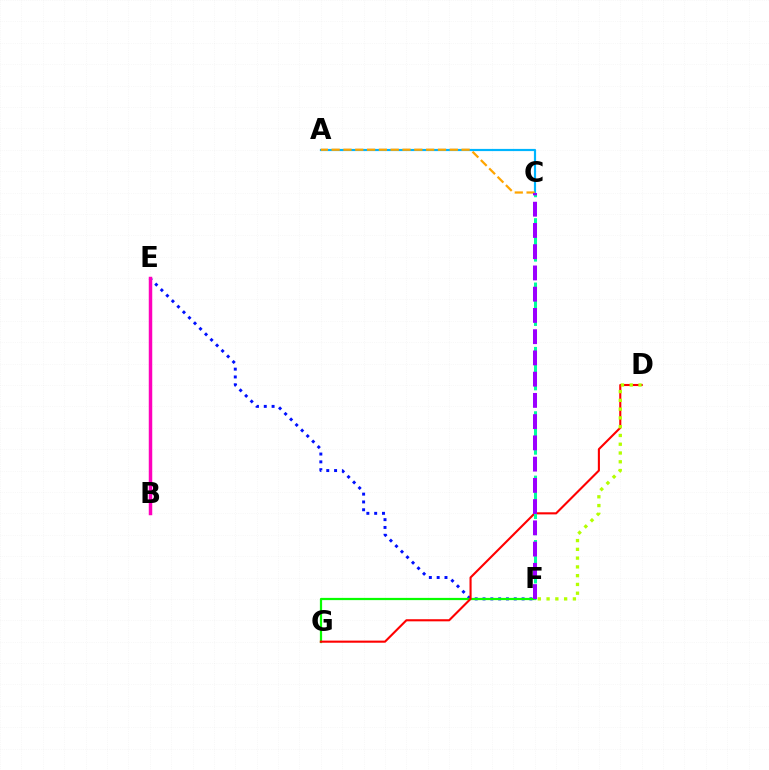{('E', 'F'): [{'color': '#0010ff', 'line_style': 'dotted', 'thickness': 2.12}], ('F', 'G'): [{'color': '#08ff00', 'line_style': 'solid', 'thickness': 1.6}], ('A', 'C'): [{'color': '#00b5ff', 'line_style': 'solid', 'thickness': 1.58}, {'color': '#ffa500', 'line_style': 'dashed', 'thickness': 1.61}], ('B', 'E'): [{'color': '#ff00bd', 'line_style': 'solid', 'thickness': 2.5}], ('D', 'G'): [{'color': '#ff0000', 'line_style': 'solid', 'thickness': 1.52}], ('D', 'F'): [{'color': '#b3ff00', 'line_style': 'dotted', 'thickness': 2.38}], ('C', 'F'): [{'color': '#00ff9d', 'line_style': 'dashed', 'thickness': 2.19}, {'color': '#9b00ff', 'line_style': 'dashed', 'thickness': 2.89}]}